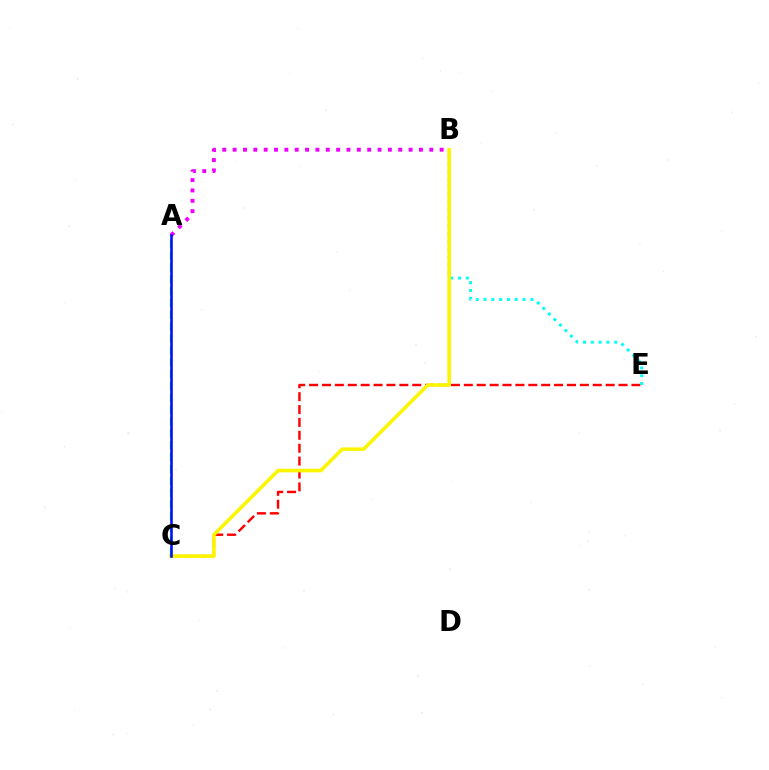{('C', 'E'): [{'color': '#ff0000', 'line_style': 'dashed', 'thickness': 1.75}], ('B', 'E'): [{'color': '#00fff6', 'line_style': 'dotted', 'thickness': 2.12}], ('B', 'C'): [{'color': '#fcf500', 'line_style': 'solid', 'thickness': 2.58}], ('A', 'B'): [{'color': '#ee00ff', 'line_style': 'dotted', 'thickness': 2.81}], ('A', 'C'): [{'color': '#08ff00', 'line_style': 'dashed', 'thickness': 1.61}, {'color': '#0010ff', 'line_style': 'solid', 'thickness': 1.86}]}